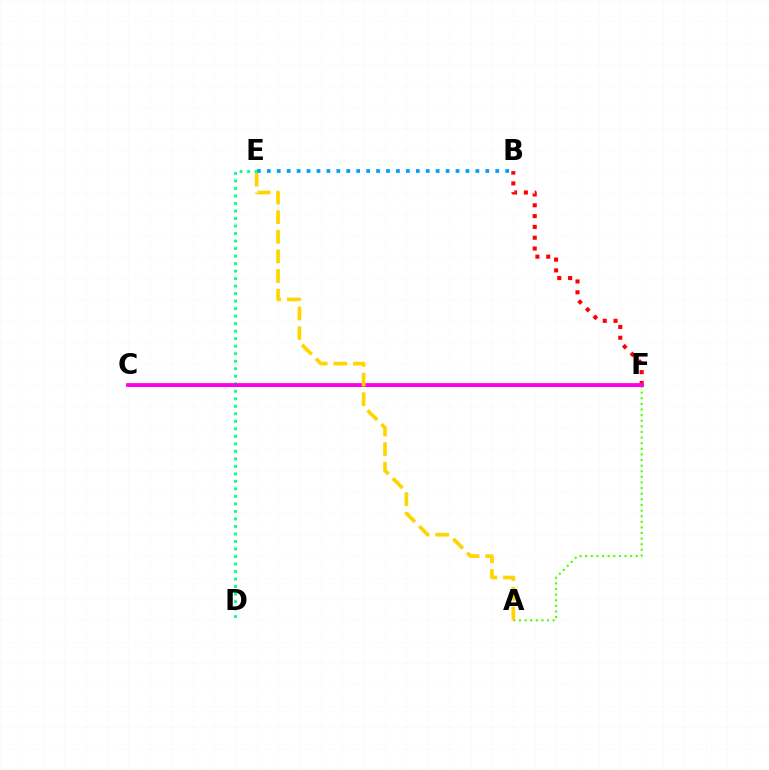{('B', 'F'): [{'color': '#ff0000', 'line_style': 'dotted', 'thickness': 2.94}], ('B', 'E'): [{'color': '#009eff', 'line_style': 'dotted', 'thickness': 2.7}], ('C', 'F'): [{'color': '#3700ff', 'line_style': 'solid', 'thickness': 1.91}, {'color': '#ff00ed', 'line_style': 'solid', 'thickness': 2.7}], ('D', 'E'): [{'color': '#00ff86', 'line_style': 'dotted', 'thickness': 2.04}], ('A', 'F'): [{'color': '#4fff00', 'line_style': 'dotted', 'thickness': 1.52}], ('A', 'E'): [{'color': '#ffd500', 'line_style': 'dashed', 'thickness': 2.66}]}